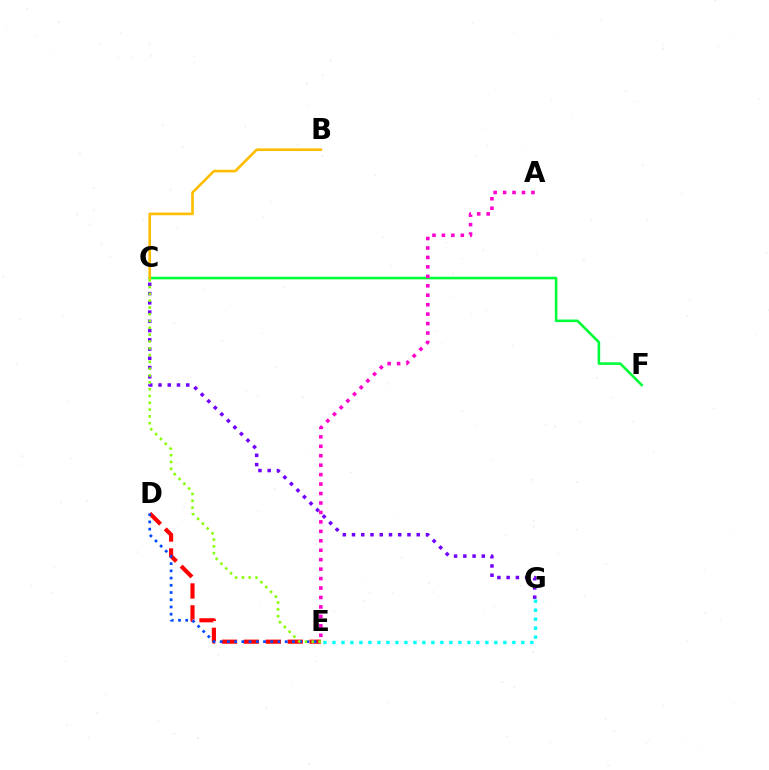{('D', 'E'): [{'color': '#ff0000', 'line_style': 'dashed', 'thickness': 2.98}, {'color': '#004bff', 'line_style': 'dotted', 'thickness': 1.96}], ('C', 'G'): [{'color': '#7200ff', 'line_style': 'dotted', 'thickness': 2.51}], ('E', 'G'): [{'color': '#00fff6', 'line_style': 'dotted', 'thickness': 2.44}], ('C', 'F'): [{'color': '#00ff39', 'line_style': 'solid', 'thickness': 1.86}], ('A', 'E'): [{'color': '#ff00cf', 'line_style': 'dotted', 'thickness': 2.57}], ('C', 'E'): [{'color': '#84ff00', 'line_style': 'dotted', 'thickness': 1.85}], ('B', 'C'): [{'color': '#ffbd00', 'line_style': 'solid', 'thickness': 1.89}]}